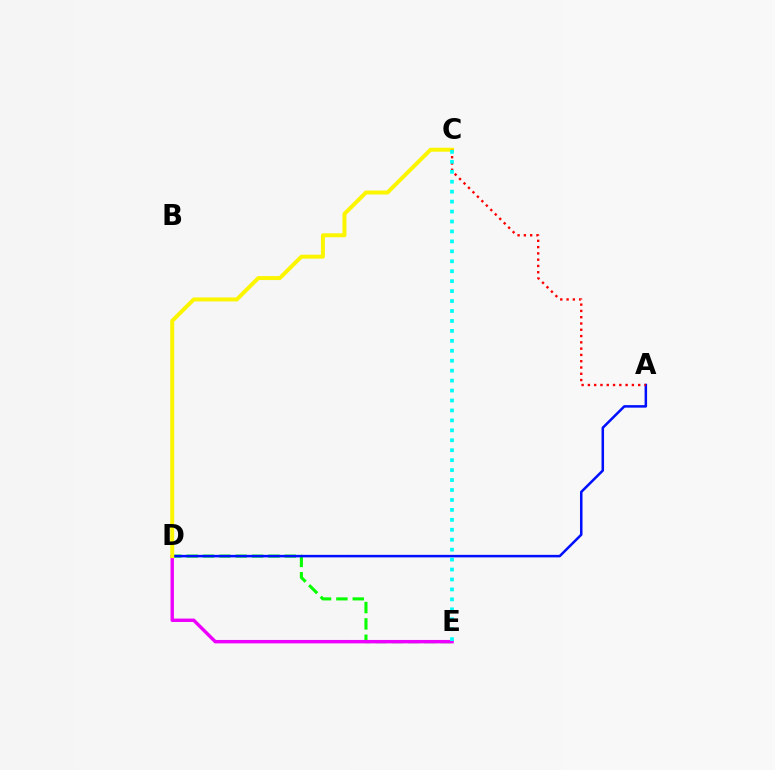{('D', 'E'): [{'color': '#08ff00', 'line_style': 'dashed', 'thickness': 2.22}, {'color': '#ee00ff', 'line_style': 'solid', 'thickness': 2.46}], ('A', 'D'): [{'color': '#0010ff', 'line_style': 'solid', 'thickness': 1.81}], ('C', 'D'): [{'color': '#fcf500', 'line_style': 'solid', 'thickness': 2.86}], ('A', 'C'): [{'color': '#ff0000', 'line_style': 'dotted', 'thickness': 1.71}], ('C', 'E'): [{'color': '#00fff6', 'line_style': 'dotted', 'thickness': 2.7}]}